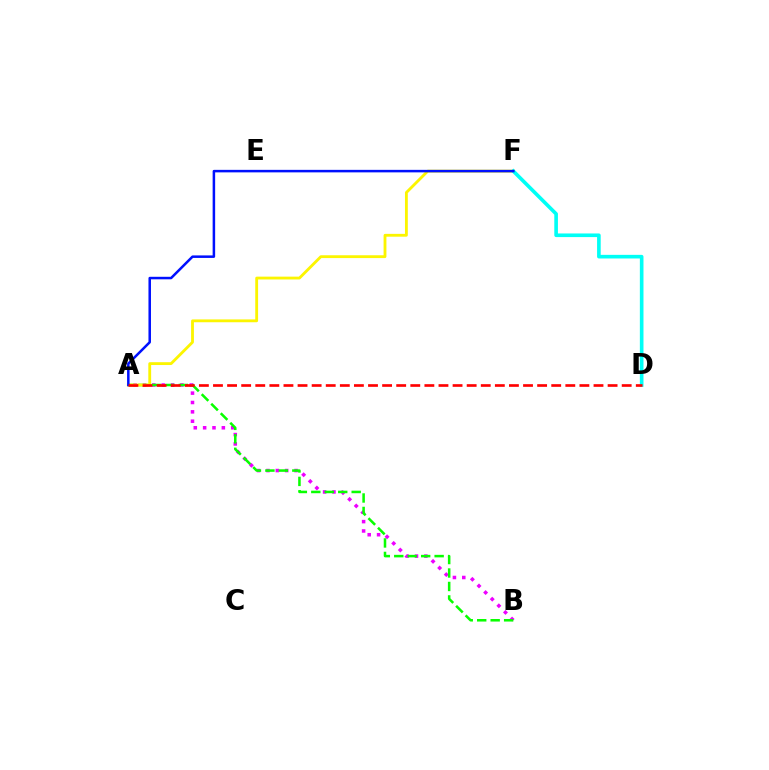{('A', 'B'): [{'color': '#ee00ff', 'line_style': 'dotted', 'thickness': 2.54}, {'color': '#08ff00', 'line_style': 'dashed', 'thickness': 1.83}], ('A', 'F'): [{'color': '#fcf500', 'line_style': 'solid', 'thickness': 2.04}, {'color': '#0010ff', 'line_style': 'solid', 'thickness': 1.81}], ('D', 'F'): [{'color': '#00fff6', 'line_style': 'solid', 'thickness': 2.61}], ('A', 'D'): [{'color': '#ff0000', 'line_style': 'dashed', 'thickness': 1.91}]}